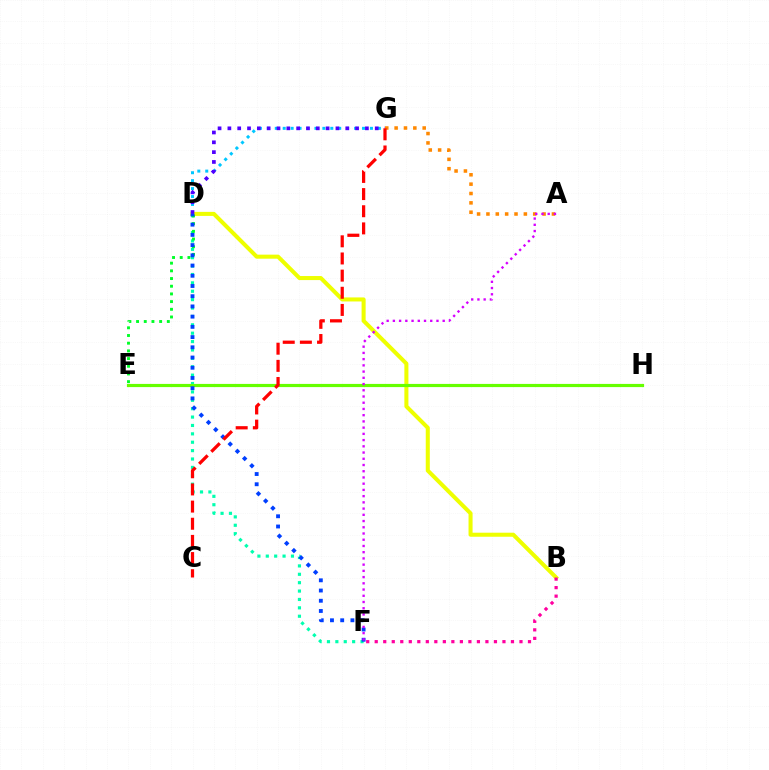{('D', 'F'): [{'color': '#00ffaf', 'line_style': 'dotted', 'thickness': 2.28}, {'color': '#003fff', 'line_style': 'dotted', 'thickness': 2.78}], ('B', 'D'): [{'color': '#eeff00', 'line_style': 'solid', 'thickness': 2.91}], ('A', 'G'): [{'color': '#ff8800', 'line_style': 'dotted', 'thickness': 2.54}], ('E', 'H'): [{'color': '#66ff00', 'line_style': 'solid', 'thickness': 2.29}], ('D', 'G'): [{'color': '#00c7ff', 'line_style': 'dotted', 'thickness': 2.16}, {'color': '#4f00ff', 'line_style': 'dotted', 'thickness': 2.67}], ('D', 'E'): [{'color': '#00ff27', 'line_style': 'dotted', 'thickness': 2.09}], ('B', 'F'): [{'color': '#ff00a0', 'line_style': 'dotted', 'thickness': 2.31}], ('C', 'G'): [{'color': '#ff0000', 'line_style': 'dashed', 'thickness': 2.33}], ('A', 'F'): [{'color': '#d600ff', 'line_style': 'dotted', 'thickness': 1.69}]}